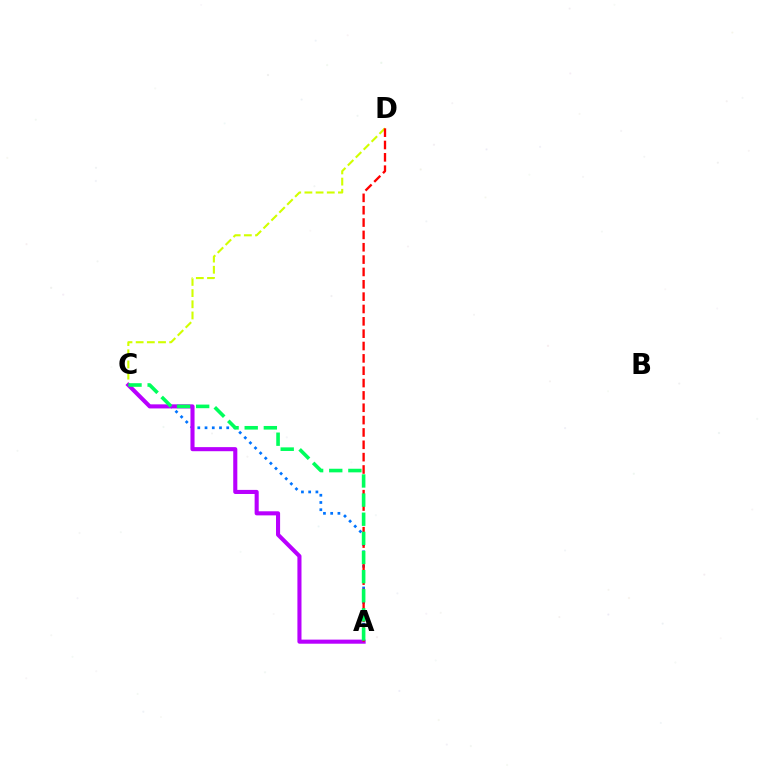{('C', 'D'): [{'color': '#d1ff00', 'line_style': 'dashed', 'thickness': 1.52}], ('A', 'C'): [{'color': '#0074ff', 'line_style': 'dotted', 'thickness': 1.97}, {'color': '#b900ff', 'line_style': 'solid', 'thickness': 2.94}, {'color': '#00ff5c', 'line_style': 'dashed', 'thickness': 2.6}], ('A', 'D'): [{'color': '#ff0000', 'line_style': 'dashed', 'thickness': 1.68}]}